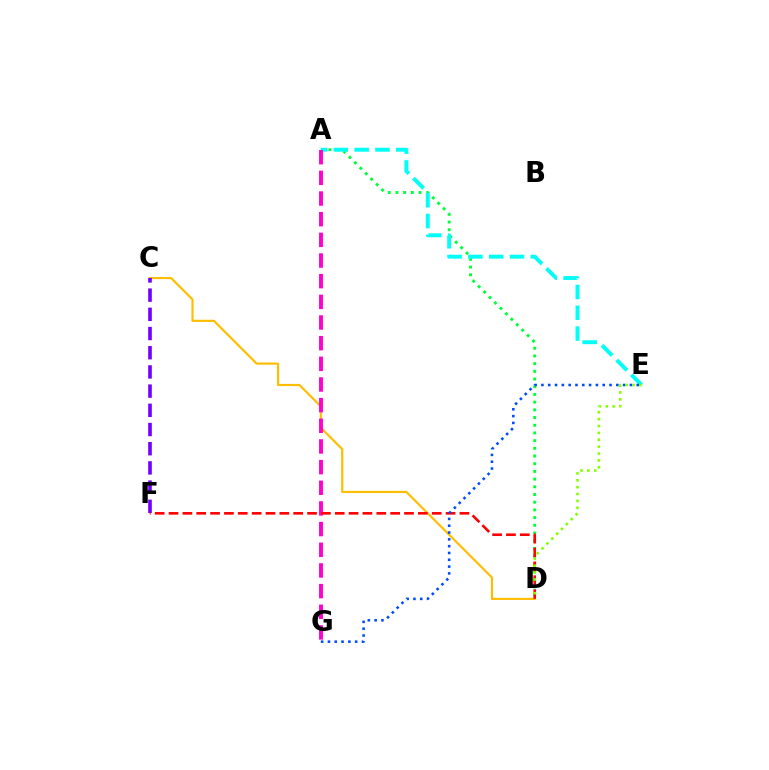{('C', 'D'): [{'color': '#ffbd00', 'line_style': 'solid', 'thickness': 1.55}], ('A', 'D'): [{'color': '#00ff39', 'line_style': 'dotted', 'thickness': 2.09}], ('A', 'E'): [{'color': '#00fff6', 'line_style': 'dashed', 'thickness': 2.83}], ('A', 'G'): [{'color': '#ff00cf', 'line_style': 'dashed', 'thickness': 2.81}], ('C', 'F'): [{'color': '#7200ff', 'line_style': 'dashed', 'thickness': 2.61}], ('D', 'F'): [{'color': '#ff0000', 'line_style': 'dashed', 'thickness': 1.88}], ('E', 'G'): [{'color': '#004bff', 'line_style': 'dotted', 'thickness': 1.85}], ('D', 'E'): [{'color': '#84ff00', 'line_style': 'dotted', 'thickness': 1.87}]}